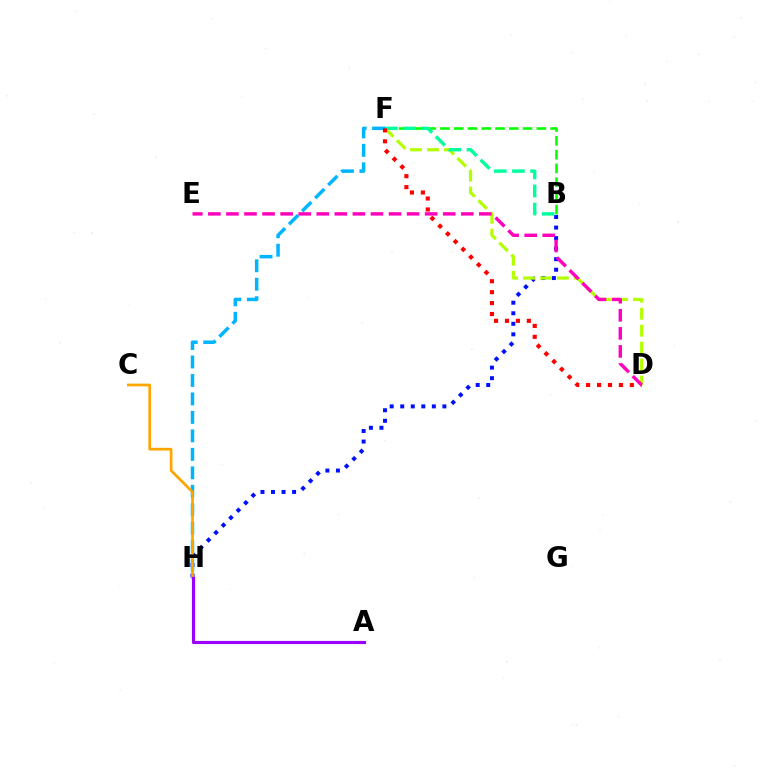{('B', 'H'): [{'color': '#0010ff', 'line_style': 'dotted', 'thickness': 2.86}], ('B', 'F'): [{'color': '#08ff00', 'line_style': 'dashed', 'thickness': 1.87}, {'color': '#00ff9d', 'line_style': 'dashed', 'thickness': 2.46}], ('D', 'F'): [{'color': '#b3ff00', 'line_style': 'dashed', 'thickness': 2.31}, {'color': '#ff0000', 'line_style': 'dotted', 'thickness': 2.97}], ('F', 'H'): [{'color': '#00b5ff', 'line_style': 'dashed', 'thickness': 2.51}], ('C', 'H'): [{'color': '#ffa500', 'line_style': 'solid', 'thickness': 1.95}], ('D', 'E'): [{'color': '#ff00bd', 'line_style': 'dashed', 'thickness': 2.45}], ('A', 'H'): [{'color': '#9b00ff', 'line_style': 'solid', 'thickness': 2.26}]}